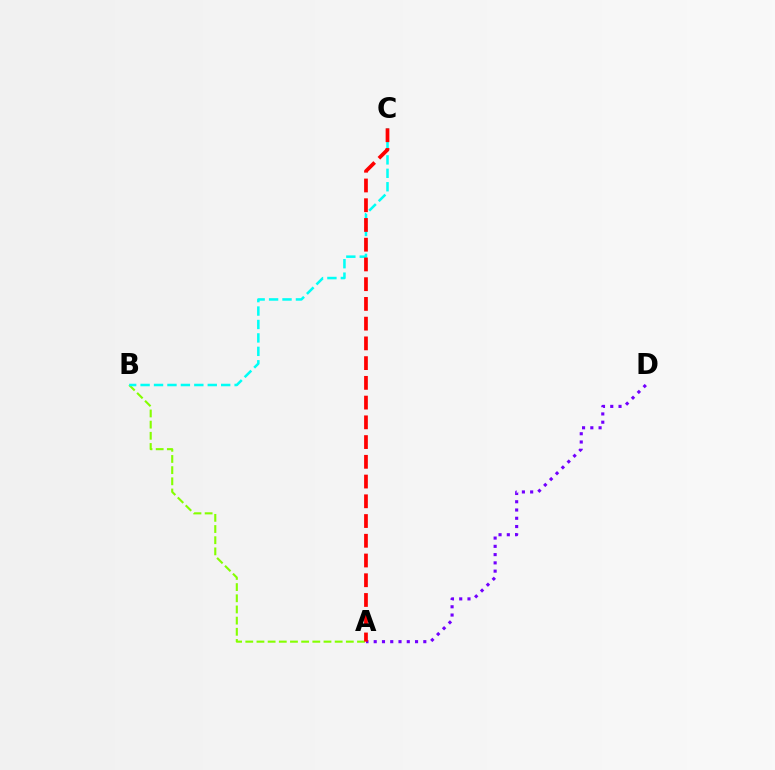{('A', 'B'): [{'color': '#84ff00', 'line_style': 'dashed', 'thickness': 1.52}], ('A', 'D'): [{'color': '#7200ff', 'line_style': 'dotted', 'thickness': 2.25}], ('B', 'C'): [{'color': '#00fff6', 'line_style': 'dashed', 'thickness': 1.82}], ('A', 'C'): [{'color': '#ff0000', 'line_style': 'dashed', 'thickness': 2.68}]}